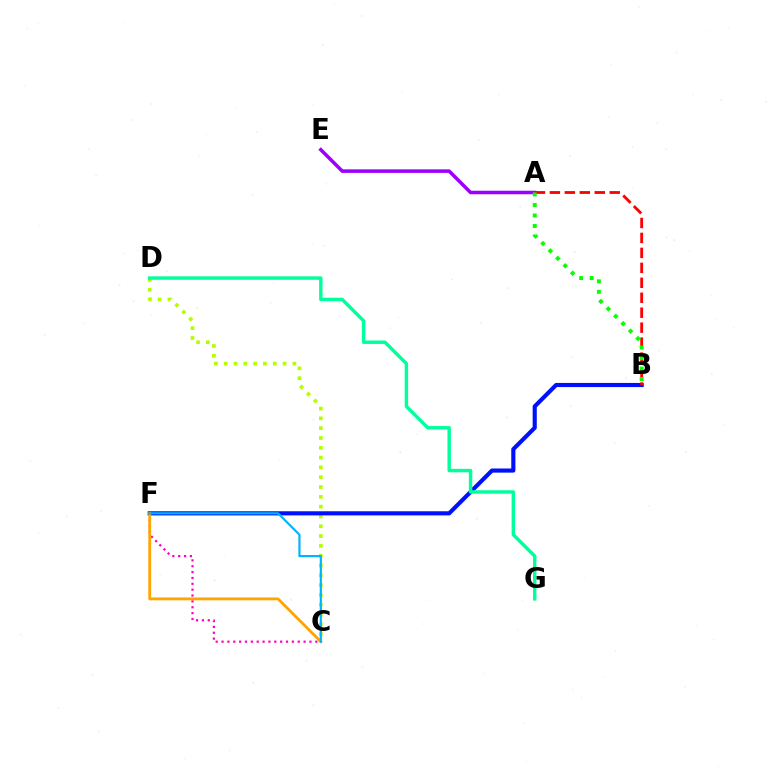{('C', 'D'): [{'color': '#b3ff00', 'line_style': 'dotted', 'thickness': 2.67}], ('A', 'E'): [{'color': '#9b00ff', 'line_style': 'solid', 'thickness': 2.54}], ('C', 'F'): [{'color': '#ff00bd', 'line_style': 'dotted', 'thickness': 1.59}, {'color': '#ffa500', 'line_style': 'solid', 'thickness': 2.05}, {'color': '#00b5ff', 'line_style': 'solid', 'thickness': 1.57}], ('B', 'F'): [{'color': '#0010ff', 'line_style': 'solid', 'thickness': 2.98}], ('A', 'B'): [{'color': '#ff0000', 'line_style': 'dashed', 'thickness': 2.03}, {'color': '#08ff00', 'line_style': 'dotted', 'thickness': 2.85}], ('D', 'G'): [{'color': '#00ff9d', 'line_style': 'solid', 'thickness': 2.47}]}